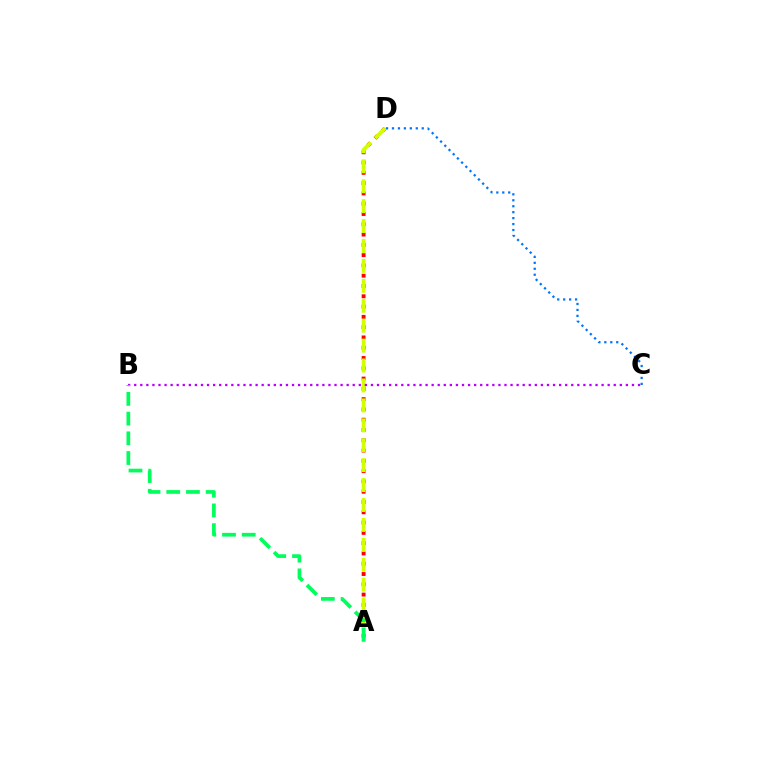{('A', 'D'): [{'color': '#ff0000', 'line_style': 'dotted', 'thickness': 2.79}, {'color': '#d1ff00', 'line_style': 'dashed', 'thickness': 2.71}], ('C', 'D'): [{'color': '#0074ff', 'line_style': 'dotted', 'thickness': 1.62}], ('B', 'C'): [{'color': '#b900ff', 'line_style': 'dotted', 'thickness': 1.65}], ('A', 'B'): [{'color': '#00ff5c', 'line_style': 'dashed', 'thickness': 2.68}]}